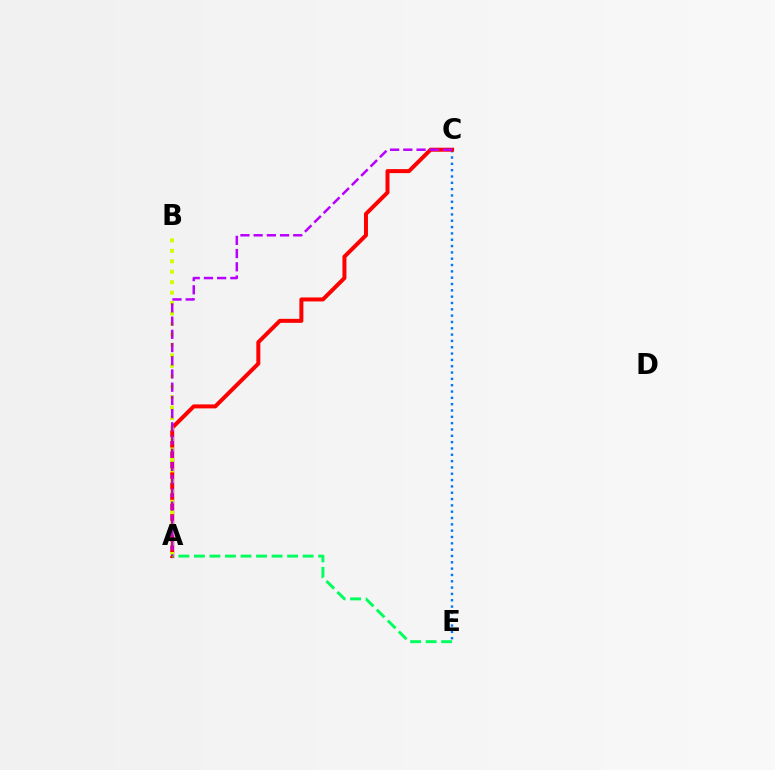{('C', 'E'): [{'color': '#0074ff', 'line_style': 'dotted', 'thickness': 1.72}], ('A', 'C'): [{'color': '#ff0000', 'line_style': 'solid', 'thickness': 2.88}, {'color': '#b900ff', 'line_style': 'dashed', 'thickness': 1.79}], ('A', 'B'): [{'color': '#d1ff00', 'line_style': 'dotted', 'thickness': 2.84}], ('A', 'E'): [{'color': '#00ff5c', 'line_style': 'dashed', 'thickness': 2.11}]}